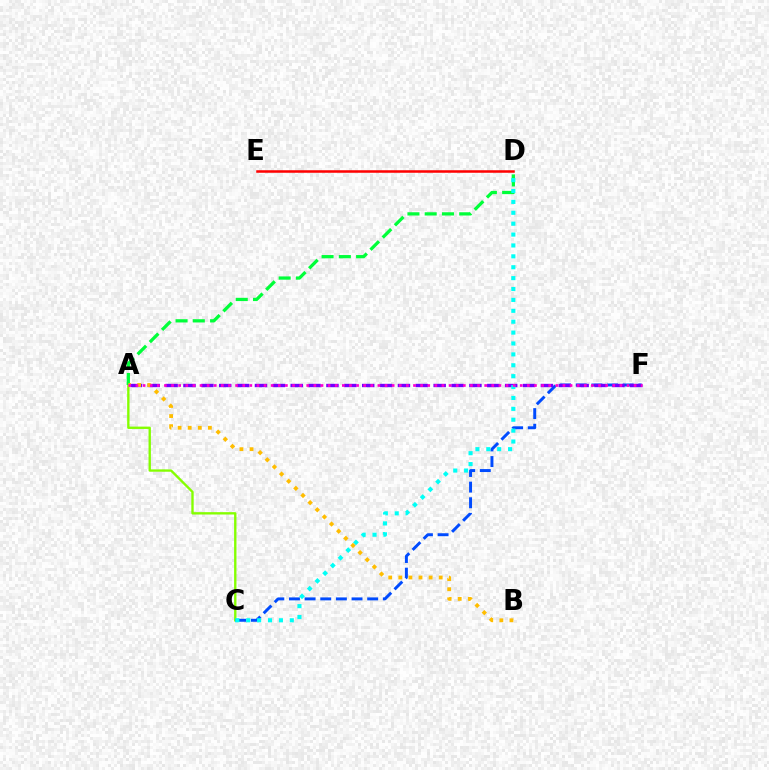{('A', 'C'): [{'color': '#84ff00', 'line_style': 'solid', 'thickness': 1.7}], ('C', 'F'): [{'color': '#004bff', 'line_style': 'dashed', 'thickness': 2.13}], ('A', 'D'): [{'color': '#00ff39', 'line_style': 'dashed', 'thickness': 2.34}], ('A', 'F'): [{'color': '#7200ff', 'line_style': 'dashed', 'thickness': 2.43}, {'color': '#ff00cf', 'line_style': 'dotted', 'thickness': 1.93}], ('C', 'D'): [{'color': '#00fff6', 'line_style': 'dotted', 'thickness': 2.96}], ('A', 'B'): [{'color': '#ffbd00', 'line_style': 'dotted', 'thickness': 2.74}], ('D', 'E'): [{'color': '#ff0000', 'line_style': 'solid', 'thickness': 1.81}]}